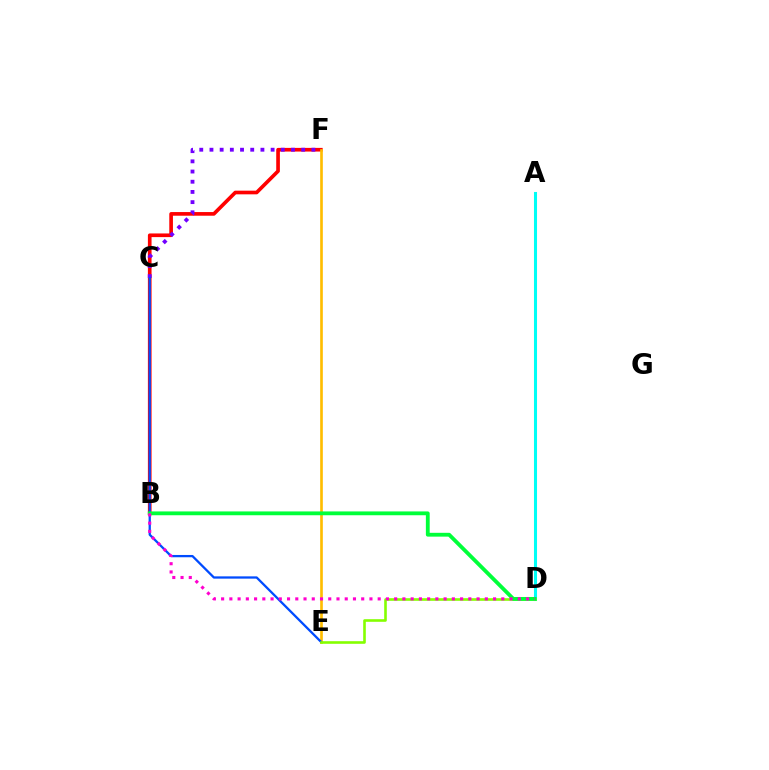{('B', 'F'): [{'color': '#ff0000', 'line_style': 'solid', 'thickness': 2.64}], ('C', 'F'): [{'color': '#7200ff', 'line_style': 'dotted', 'thickness': 2.77}], ('E', 'F'): [{'color': '#ffbd00', 'line_style': 'solid', 'thickness': 1.91}], ('A', 'D'): [{'color': '#00fff6', 'line_style': 'solid', 'thickness': 2.2}], ('C', 'E'): [{'color': '#004bff', 'line_style': 'solid', 'thickness': 1.64}], ('D', 'E'): [{'color': '#84ff00', 'line_style': 'solid', 'thickness': 1.88}], ('B', 'D'): [{'color': '#00ff39', 'line_style': 'solid', 'thickness': 2.75}, {'color': '#ff00cf', 'line_style': 'dotted', 'thickness': 2.24}]}